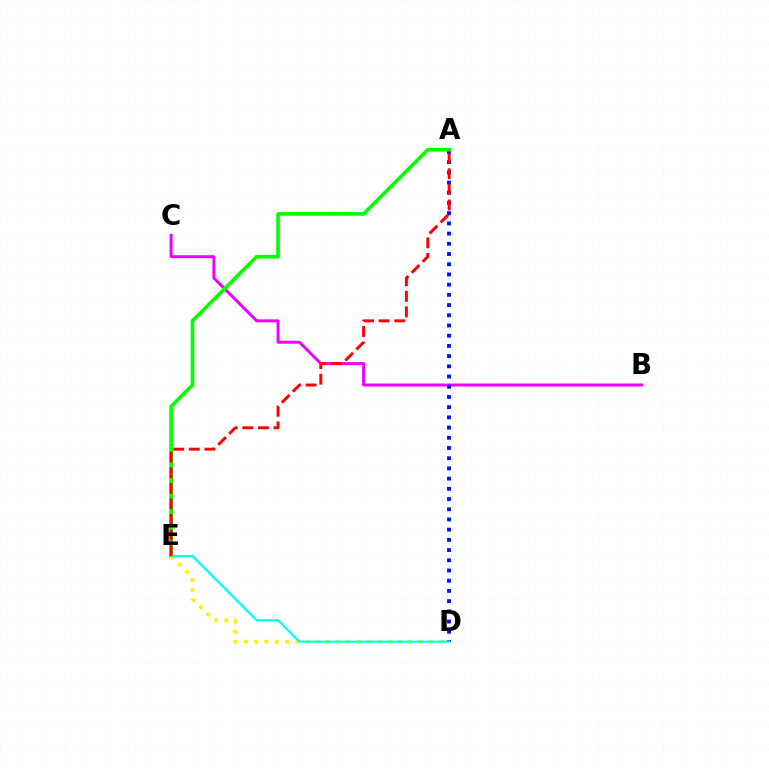{('B', 'C'): [{'color': '#ee00ff', 'line_style': 'solid', 'thickness': 2.13}], ('A', 'D'): [{'color': '#0010ff', 'line_style': 'dotted', 'thickness': 2.77}], ('A', 'E'): [{'color': '#08ff00', 'line_style': 'solid', 'thickness': 2.64}, {'color': '#ff0000', 'line_style': 'dashed', 'thickness': 2.12}], ('D', 'E'): [{'color': '#fcf500', 'line_style': 'dotted', 'thickness': 2.79}, {'color': '#00fff6', 'line_style': 'solid', 'thickness': 1.58}]}